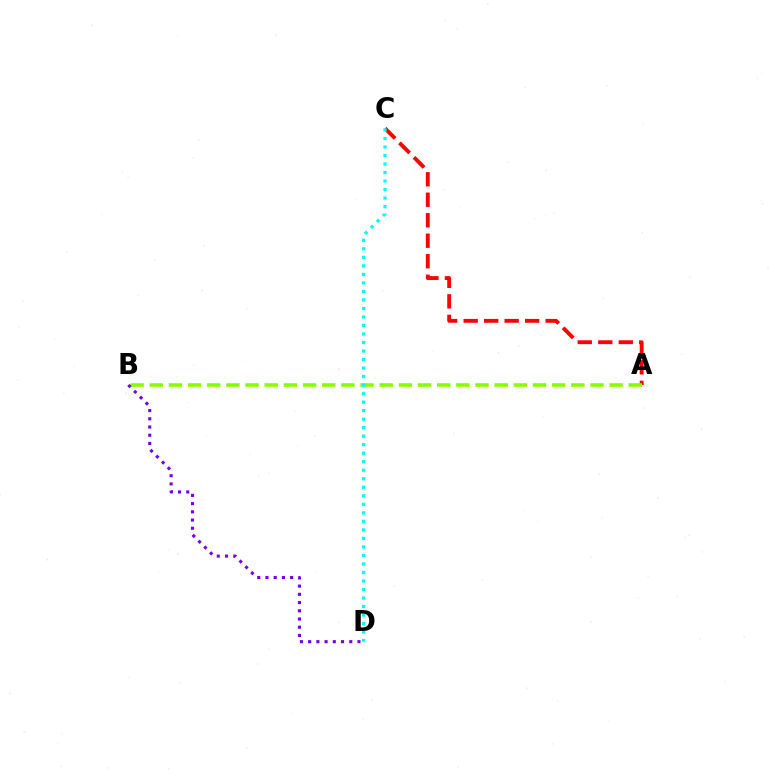{('A', 'C'): [{'color': '#ff0000', 'line_style': 'dashed', 'thickness': 2.78}], ('A', 'B'): [{'color': '#84ff00', 'line_style': 'dashed', 'thickness': 2.6}], ('C', 'D'): [{'color': '#00fff6', 'line_style': 'dotted', 'thickness': 2.31}], ('B', 'D'): [{'color': '#7200ff', 'line_style': 'dotted', 'thickness': 2.23}]}